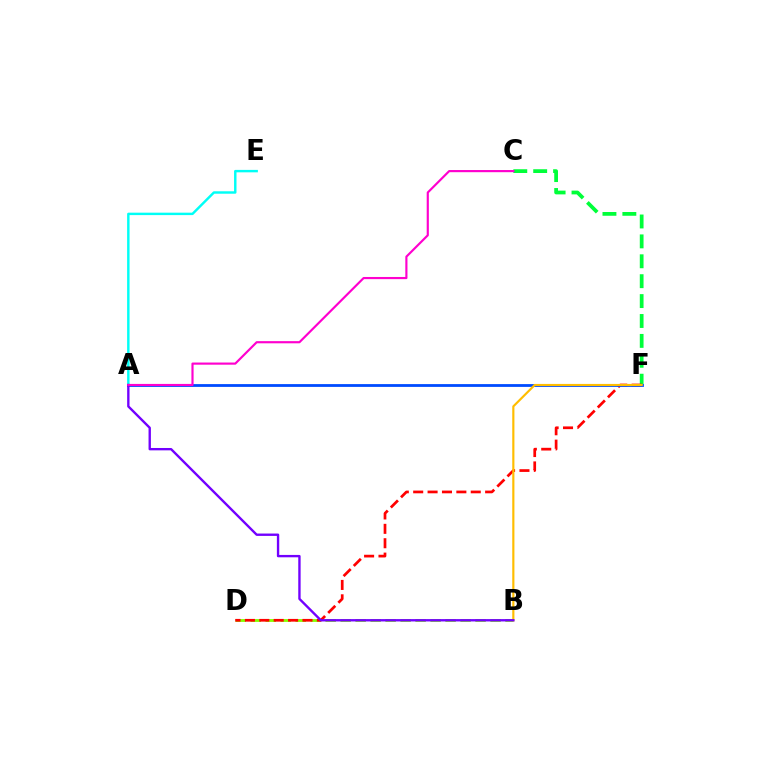{('C', 'F'): [{'color': '#00ff39', 'line_style': 'dashed', 'thickness': 2.7}], ('B', 'D'): [{'color': '#84ff00', 'line_style': 'dashed', 'thickness': 2.04}], ('D', 'F'): [{'color': '#ff0000', 'line_style': 'dashed', 'thickness': 1.95}], ('A', 'E'): [{'color': '#00fff6', 'line_style': 'solid', 'thickness': 1.75}], ('A', 'F'): [{'color': '#004bff', 'line_style': 'solid', 'thickness': 2.01}], ('B', 'F'): [{'color': '#ffbd00', 'line_style': 'solid', 'thickness': 1.56}], ('A', 'B'): [{'color': '#7200ff', 'line_style': 'solid', 'thickness': 1.7}], ('A', 'C'): [{'color': '#ff00cf', 'line_style': 'solid', 'thickness': 1.56}]}